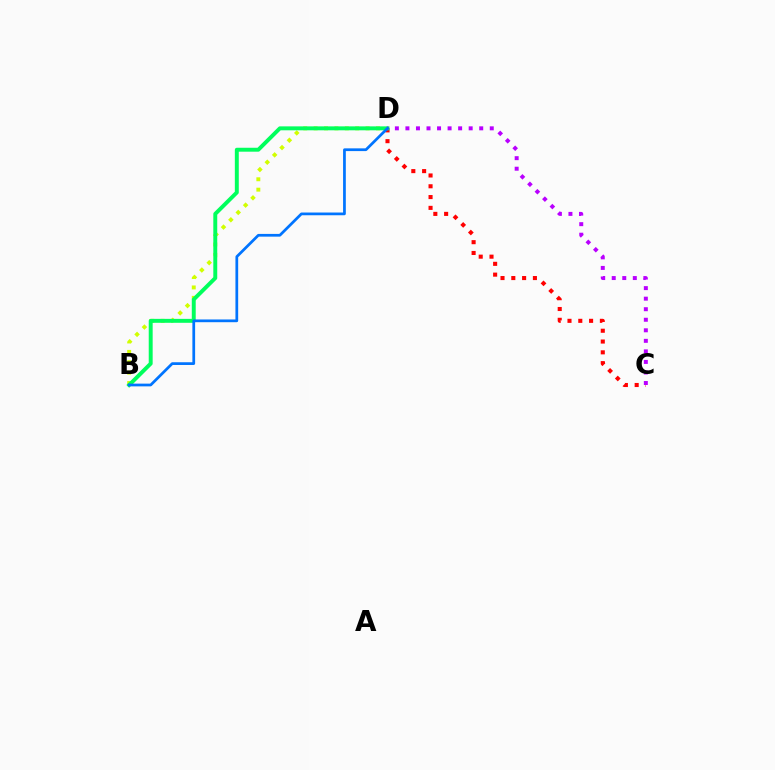{('B', 'D'): [{'color': '#d1ff00', 'line_style': 'dotted', 'thickness': 2.82}, {'color': '#00ff5c', 'line_style': 'solid', 'thickness': 2.83}, {'color': '#0074ff', 'line_style': 'solid', 'thickness': 1.97}], ('C', 'D'): [{'color': '#ff0000', 'line_style': 'dotted', 'thickness': 2.93}, {'color': '#b900ff', 'line_style': 'dotted', 'thickness': 2.86}]}